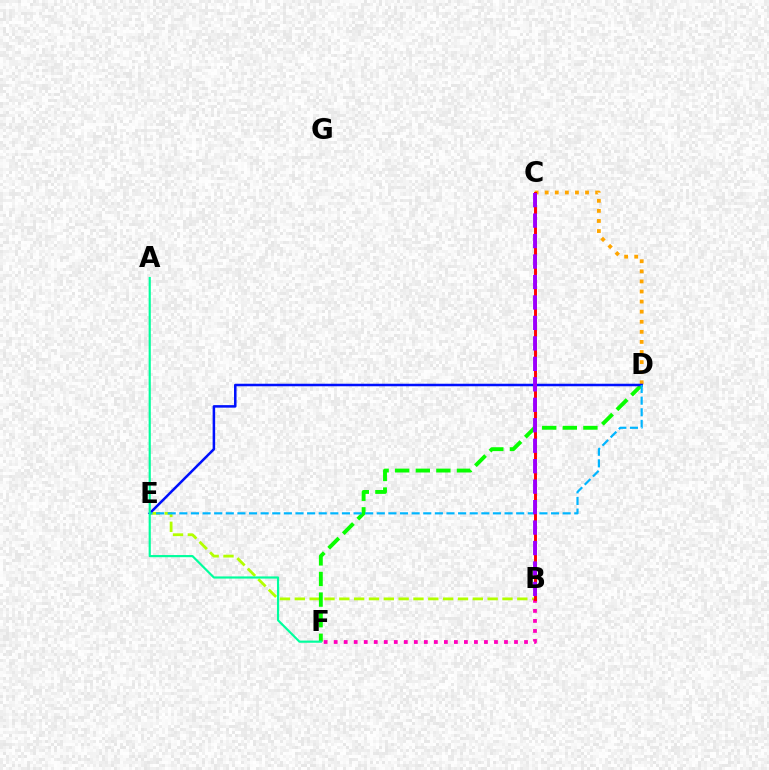{('B', 'E'): [{'color': '#b3ff00', 'line_style': 'dashed', 'thickness': 2.02}], ('D', 'F'): [{'color': '#08ff00', 'line_style': 'dashed', 'thickness': 2.8}], ('C', 'D'): [{'color': '#ffa500', 'line_style': 'dotted', 'thickness': 2.74}], ('D', 'E'): [{'color': '#0010ff', 'line_style': 'solid', 'thickness': 1.82}, {'color': '#00b5ff', 'line_style': 'dashed', 'thickness': 1.58}], ('B', 'F'): [{'color': '#ff00bd', 'line_style': 'dotted', 'thickness': 2.72}], ('B', 'C'): [{'color': '#ff0000', 'line_style': 'solid', 'thickness': 2.12}, {'color': '#9b00ff', 'line_style': 'dashed', 'thickness': 2.78}], ('A', 'F'): [{'color': '#00ff9d', 'line_style': 'solid', 'thickness': 1.56}]}